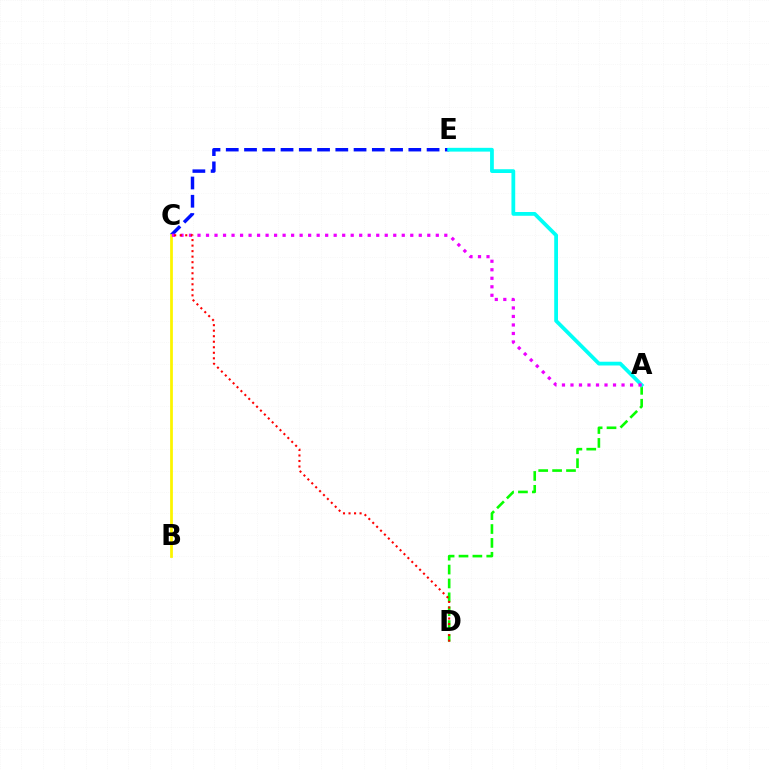{('A', 'D'): [{'color': '#08ff00', 'line_style': 'dashed', 'thickness': 1.89}], ('C', 'E'): [{'color': '#0010ff', 'line_style': 'dashed', 'thickness': 2.48}], ('B', 'C'): [{'color': '#fcf500', 'line_style': 'solid', 'thickness': 1.99}], ('A', 'E'): [{'color': '#00fff6', 'line_style': 'solid', 'thickness': 2.72}], ('A', 'C'): [{'color': '#ee00ff', 'line_style': 'dotted', 'thickness': 2.31}], ('C', 'D'): [{'color': '#ff0000', 'line_style': 'dotted', 'thickness': 1.5}]}